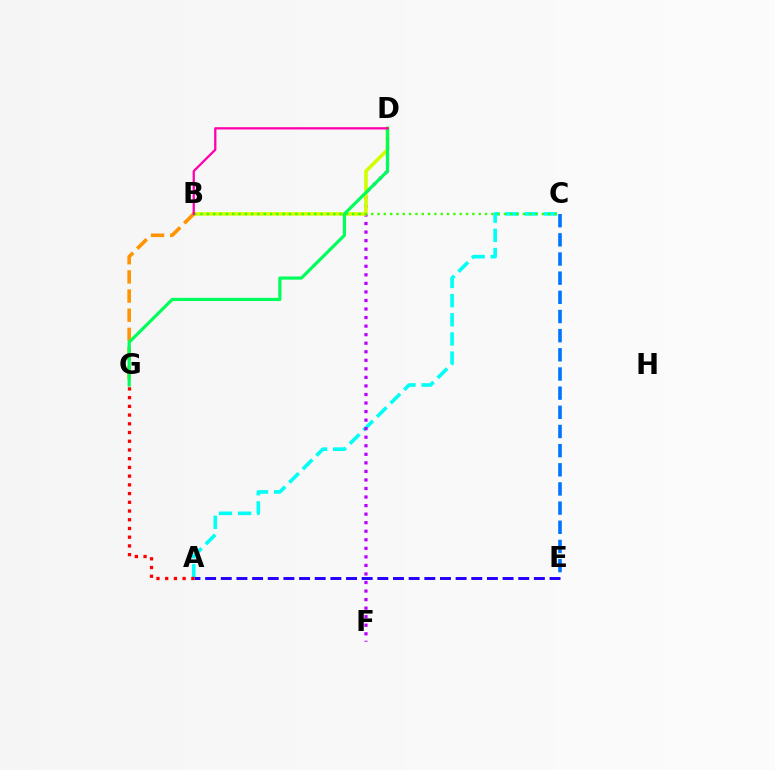{('A', 'C'): [{'color': '#00fff6', 'line_style': 'dashed', 'thickness': 2.6}], ('D', 'F'): [{'color': '#b900ff', 'line_style': 'dotted', 'thickness': 2.32}], ('B', 'D'): [{'color': '#d1ff00', 'line_style': 'solid', 'thickness': 2.57}, {'color': '#ff00ac', 'line_style': 'solid', 'thickness': 1.64}], ('B', 'G'): [{'color': '#ff9400', 'line_style': 'dashed', 'thickness': 2.6}], ('B', 'C'): [{'color': '#3dff00', 'line_style': 'dotted', 'thickness': 1.72}], ('D', 'G'): [{'color': '#00ff5c', 'line_style': 'solid', 'thickness': 2.29}], ('A', 'E'): [{'color': '#2500ff', 'line_style': 'dashed', 'thickness': 2.13}], ('C', 'E'): [{'color': '#0074ff', 'line_style': 'dashed', 'thickness': 2.6}], ('A', 'G'): [{'color': '#ff0000', 'line_style': 'dotted', 'thickness': 2.37}]}